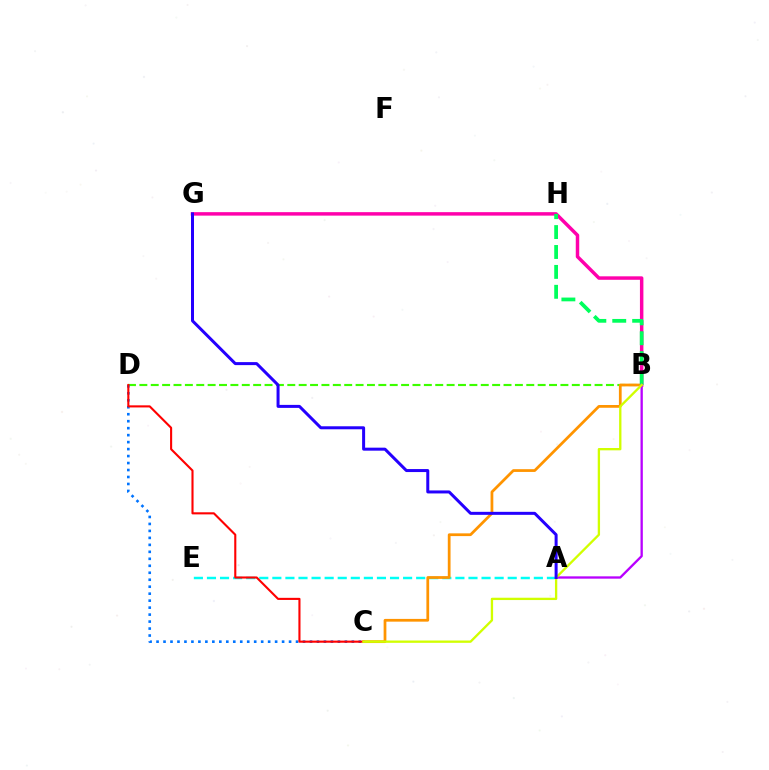{('B', 'D'): [{'color': '#3dff00', 'line_style': 'dashed', 'thickness': 1.55}], ('A', 'E'): [{'color': '#00fff6', 'line_style': 'dashed', 'thickness': 1.78}], ('C', 'D'): [{'color': '#0074ff', 'line_style': 'dotted', 'thickness': 1.9}, {'color': '#ff0000', 'line_style': 'solid', 'thickness': 1.52}], ('B', 'G'): [{'color': '#ff00ac', 'line_style': 'solid', 'thickness': 2.5}], ('B', 'C'): [{'color': '#ff9400', 'line_style': 'solid', 'thickness': 1.98}, {'color': '#d1ff00', 'line_style': 'solid', 'thickness': 1.67}], ('B', 'H'): [{'color': '#00ff5c', 'line_style': 'dashed', 'thickness': 2.7}], ('A', 'B'): [{'color': '#b900ff', 'line_style': 'solid', 'thickness': 1.67}], ('A', 'G'): [{'color': '#2500ff', 'line_style': 'solid', 'thickness': 2.16}]}